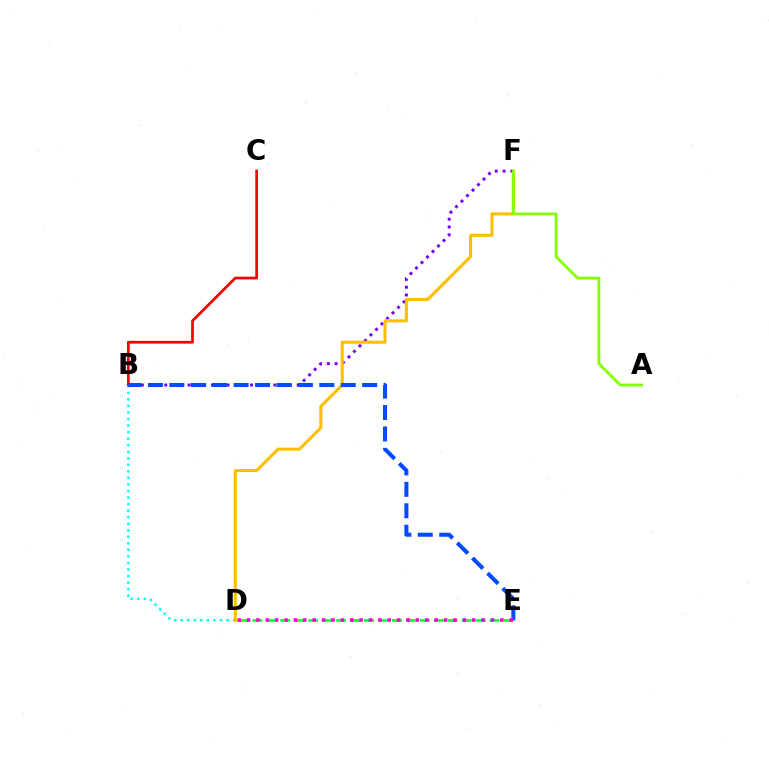{('B', 'D'): [{'color': '#00fff6', 'line_style': 'dotted', 'thickness': 1.78}], ('B', 'F'): [{'color': '#7200ff', 'line_style': 'dotted', 'thickness': 2.12}], ('B', 'C'): [{'color': '#ff0000', 'line_style': 'solid', 'thickness': 1.98}], ('D', 'F'): [{'color': '#ffbd00', 'line_style': 'solid', 'thickness': 2.18}], ('D', 'E'): [{'color': '#00ff39', 'line_style': 'dashed', 'thickness': 1.9}, {'color': '#ff00cf', 'line_style': 'dotted', 'thickness': 2.55}], ('A', 'F'): [{'color': '#84ff00', 'line_style': 'solid', 'thickness': 2.03}], ('B', 'E'): [{'color': '#004bff', 'line_style': 'dashed', 'thickness': 2.91}]}